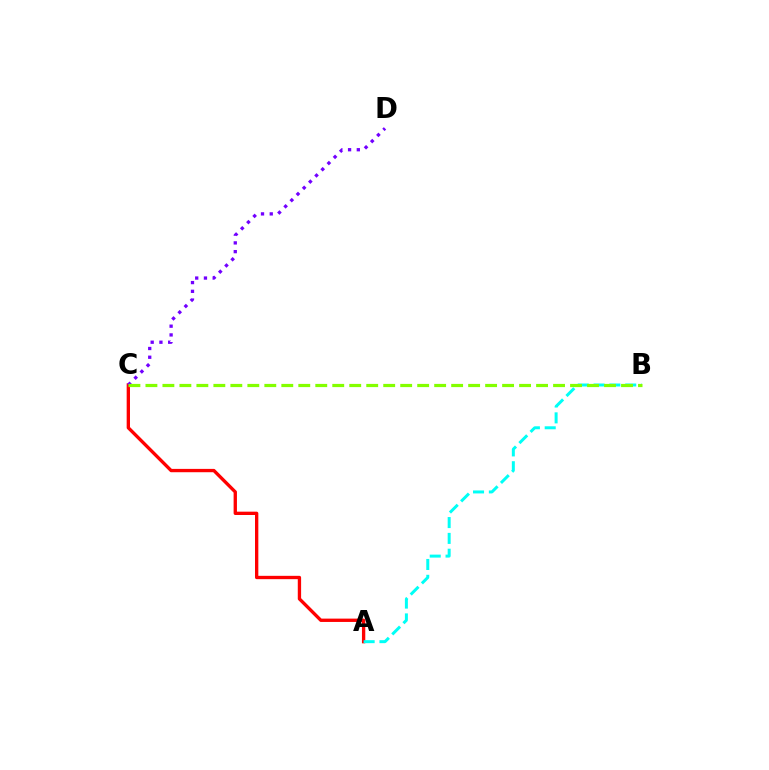{('A', 'C'): [{'color': '#ff0000', 'line_style': 'solid', 'thickness': 2.4}], ('C', 'D'): [{'color': '#7200ff', 'line_style': 'dotted', 'thickness': 2.38}], ('A', 'B'): [{'color': '#00fff6', 'line_style': 'dashed', 'thickness': 2.15}], ('B', 'C'): [{'color': '#84ff00', 'line_style': 'dashed', 'thickness': 2.31}]}